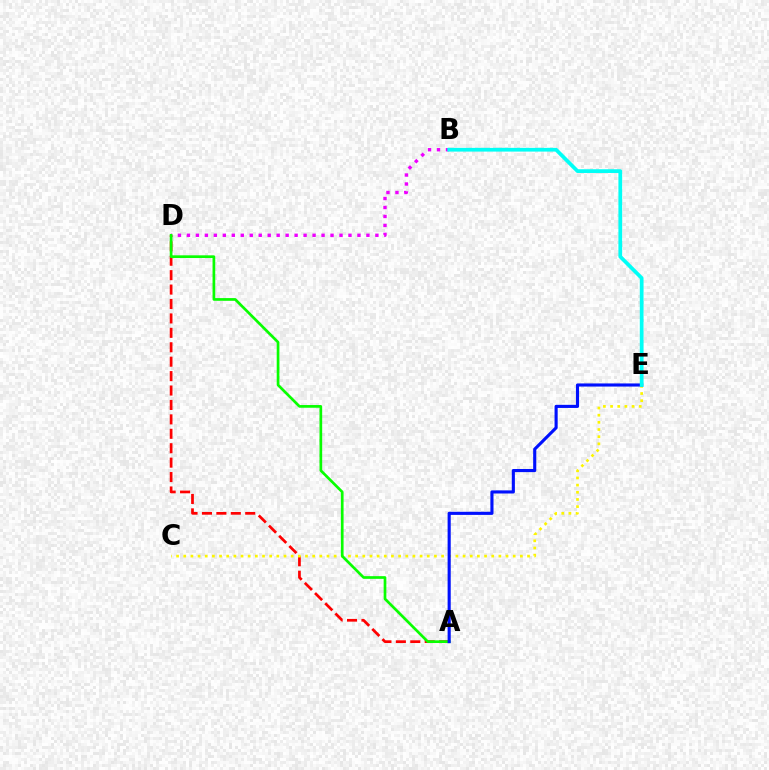{('A', 'D'): [{'color': '#ff0000', 'line_style': 'dashed', 'thickness': 1.96}, {'color': '#08ff00', 'line_style': 'solid', 'thickness': 1.94}], ('B', 'D'): [{'color': '#ee00ff', 'line_style': 'dotted', 'thickness': 2.44}], ('C', 'E'): [{'color': '#fcf500', 'line_style': 'dotted', 'thickness': 1.95}], ('A', 'E'): [{'color': '#0010ff', 'line_style': 'solid', 'thickness': 2.24}], ('B', 'E'): [{'color': '#00fff6', 'line_style': 'solid', 'thickness': 2.69}]}